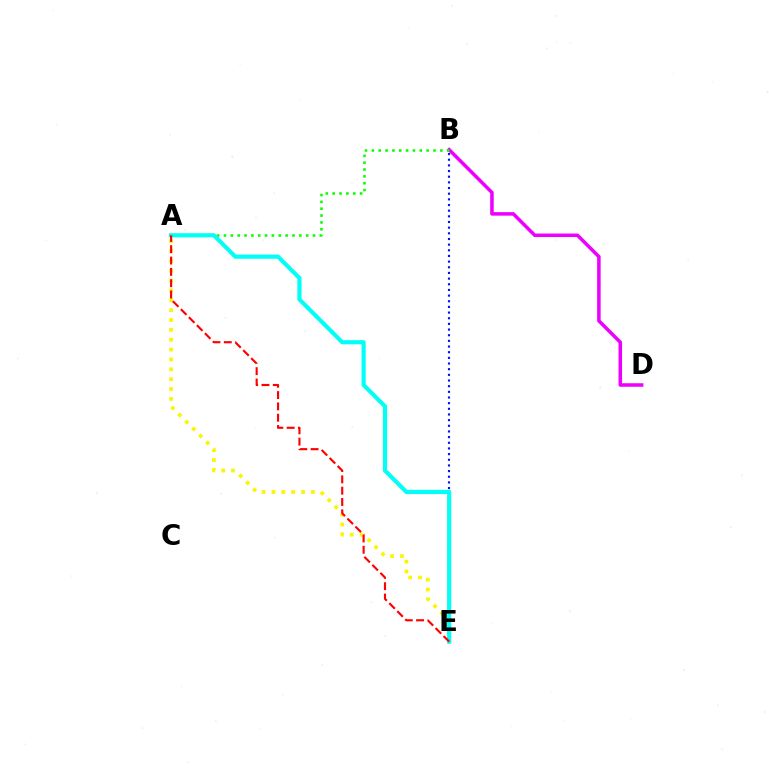{('B', 'D'): [{'color': '#ee00ff', 'line_style': 'solid', 'thickness': 2.54}], ('A', 'B'): [{'color': '#08ff00', 'line_style': 'dotted', 'thickness': 1.86}], ('B', 'E'): [{'color': '#0010ff', 'line_style': 'dotted', 'thickness': 1.54}], ('A', 'E'): [{'color': '#fcf500', 'line_style': 'dotted', 'thickness': 2.68}, {'color': '#00fff6', 'line_style': 'solid', 'thickness': 2.99}, {'color': '#ff0000', 'line_style': 'dashed', 'thickness': 1.54}]}